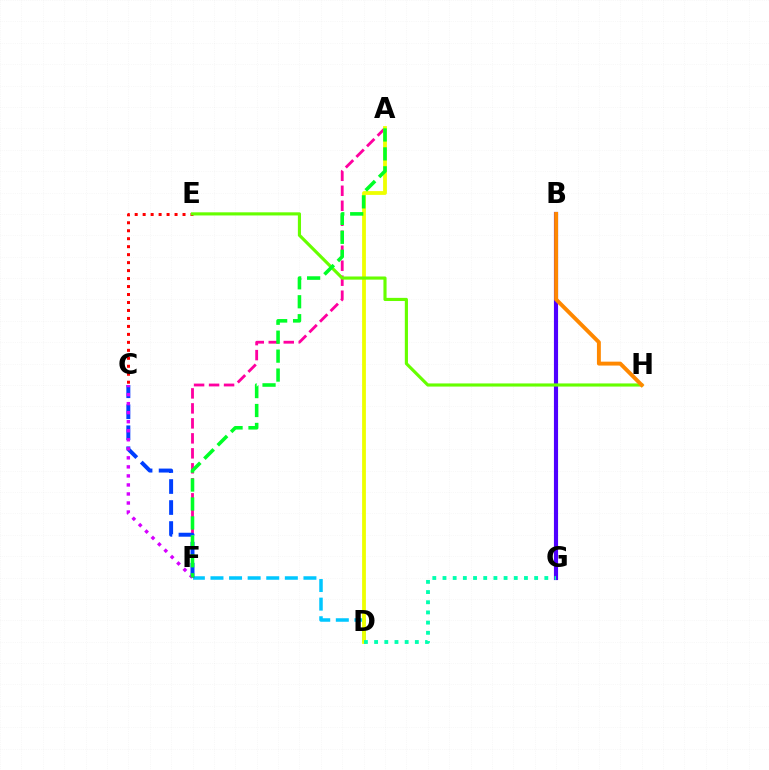{('D', 'F'): [{'color': '#00c7ff', 'line_style': 'dashed', 'thickness': 2.53}], ('A', 'F'): [{'color': '#ff00a0', 'line_style': 'dashed', 'thickness': 2.04}, {'color': '#00ff27', 'line_style': 'dashed', 'thickness': 2.57}], ('A', 'D'): [{'color': '#eeff00', 'line_style': 'solid', 'thickness': 2.74}], ('C', 'F'): [{'color': '#003fff', 'line_style': 'dashed', 'thickness': 2.85}, {'color': '#d600ff', 'line_style': 'dotted', 'thickness': 2.45}], ('C', 'E'): [{'color': '#ff0000', 'line_style': 'dotted', 'thickness': 2.17}], ('B', 'G'): [{'color': '#4f00ff', 'line_style': 'solid', 'thickness': 2.98}], ('E', 'H'): [{'color': '#66ff00', 'line_style': 'solid', 'thickness': 2.26}], ('B', 'H'): [{'color': '#ff8800', 'line_style': 'solid', 'thickness': 2.82}], ('D', 'G'): [{'color': '#00ffaf', 'line_style': 'dotted', 'thickness': 2.77}]}